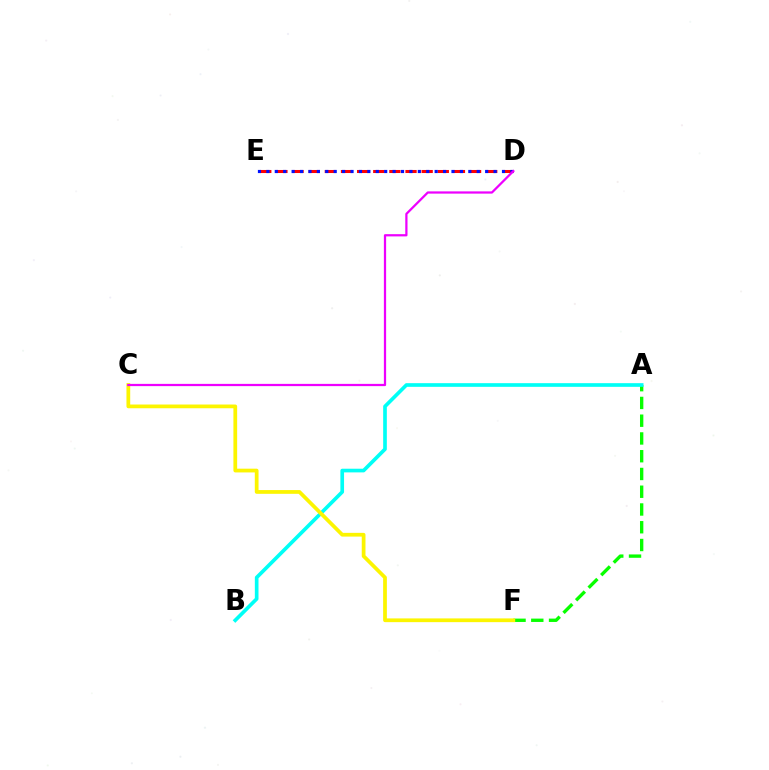{('A', 'F'): [{'color': '#08ff00', 'line_style': 'dashed', 'thickness': 2.41}], ('A', 'B'): [{'color': '#00fff6', 'line_style': 'solid', 'thickness': 2.64}], ('D', 'E'): [{'color': '#ff0000', 'line_style': 'dashed', 'thickness': 2.19}, {'color': '#0010ff', 'line_style': 'dotted', 'thickness': 2.29}], ('C', 'F'): [{'color': '#fcf500', 'line_style': 'solid', 'thickness': 2.69}], ('C', 'D'): [{'color': '#ee00ff', 'line_style': 'solid', 'thickness': 1.62}]}